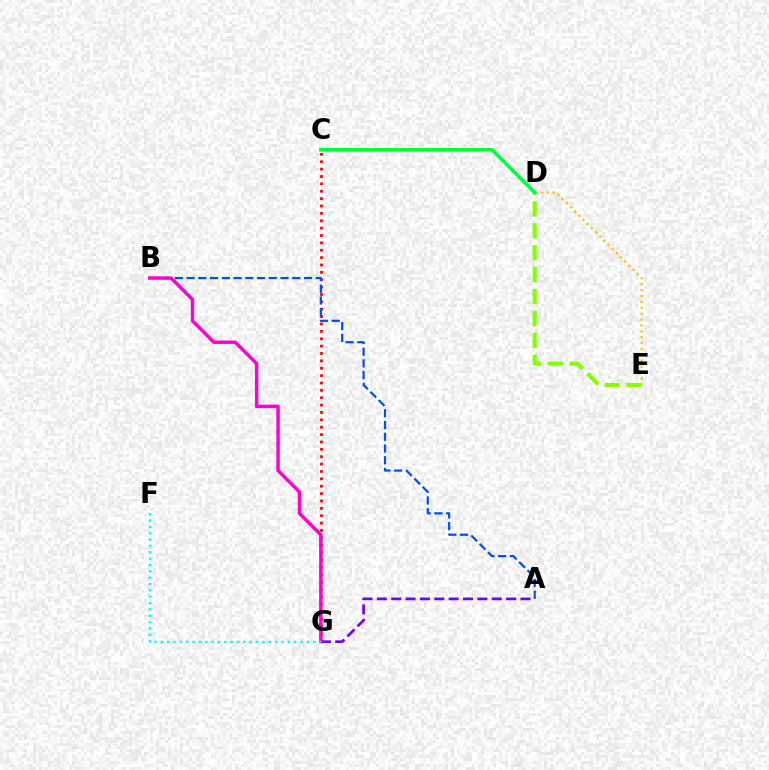{('C', 'G'): [{'color': '#ff0000', 'line_style': 'dotted', 'thickness': 2.0}], ('D', 'E'): [{'color': '#ffbd00', 'line_style': 'dotted', 'thickness': 1.6}, {'color': '#84ff00', 'line_style': 'dashed', 'thickness': 2.98}], ('A', 'G'): [{'color': '#7200ff', 'line_style': 'dashed', 'thickness': 1.95}], ('A', 'B'): [{'color': '#004bff', 'line_style': 'dashed', 'thickness': 1.6}], ('B', 'G'): [{'color': '#ff00cf', 'line_style': 'solid', 'thickness': 2.49}], ('F', 'G'): [{'color': '#00fff6', 'line_style': 'dotted', 'thickness': 1.72}], ('C', 'D'): [{'color': '#00ff39', 'line_style': 'solid', 'thickness': 2.54}]}